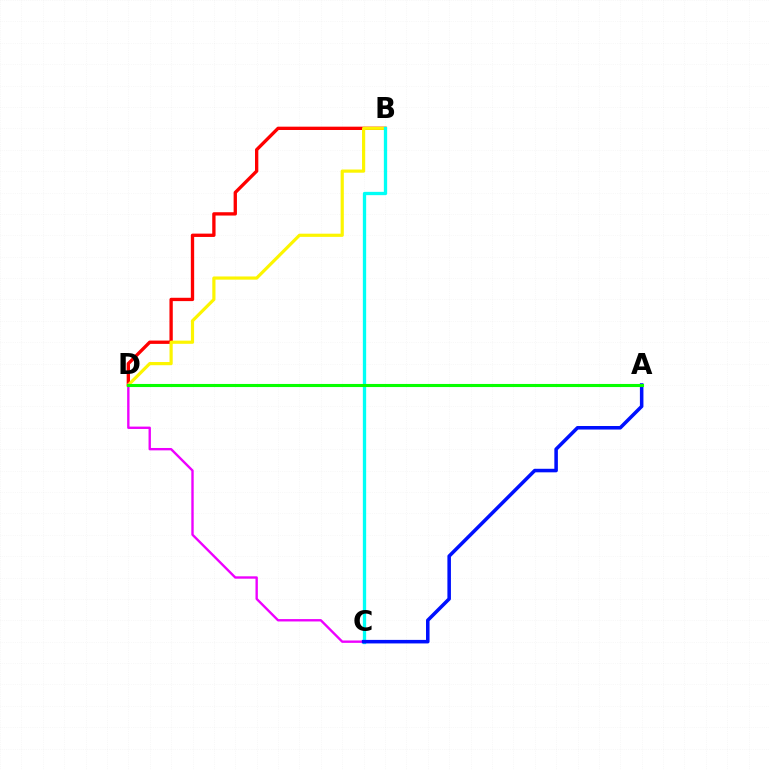{('B', 'D'): [{'color': '#ff0000', 'line_style': 'solid', 'thickness': 2.39}, {'color': '#fcf500', 'line_style': 'solid', 'thickness': 2.29}], ('B', 'C'): [{'color': '#00fff6', 'line_style': 'solid', 'thickness': 2.38}], ('C', 'D'): [{'color': '#ee00ff', 'line_style': 'solid', 'thickness': 1.71}], ('A', 'C'): [{'color': '#0010ff', 'line_style': 'solid', 'thickness': 2.55}], ('A', 'D'): [{'color': '#08ff00', 'line_style': 'solid', 'thickness': 2.23}]}